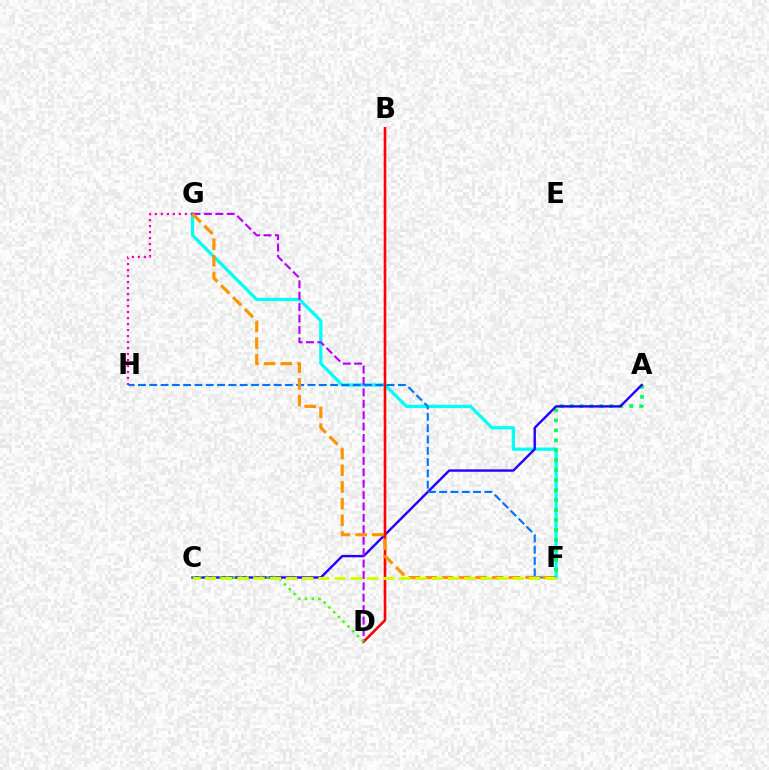{('F', 'G'): [{'color': '#00fff6', 'line_style': 'solid', 'thickness': 2.33}, {'color': '#ff9400', 'line_style': 'dashed', 'thickness': 2.27}], ('A', 'F'): [{'color': '#00ff5c', 'line_style': 'dotted', 'thickness': 2.71}], ('A', 'C'): [{'color': '#2500ff', 'line_style': 'solid', 'thickness': 1.72}], ('B', 'D'): [{'color': '#ff0000', 'line_style': 'solid', 'thickness': 1.87}], ('F', 'H'): [{'color': '#0074ff', 'line_style': 'dashed', 'thickness': 1.54}], ('D', 'G'): [{'color': '#b900ff', 'line_style': 'dashed', 'thickness': 1.55}], ('G', 'H'): [{'color': '#ff00ac', 'line_style': 'dotted', 'thickness': 1.63}], ('C', 'D'): [{'color': '#3dff00', 'line_style': 'dotted', 'thickness': 1.83}], ('C', 'F'): [{'color': '#d1ff00', 'line_style': 'dashed', 'thickness': 2.2}]}